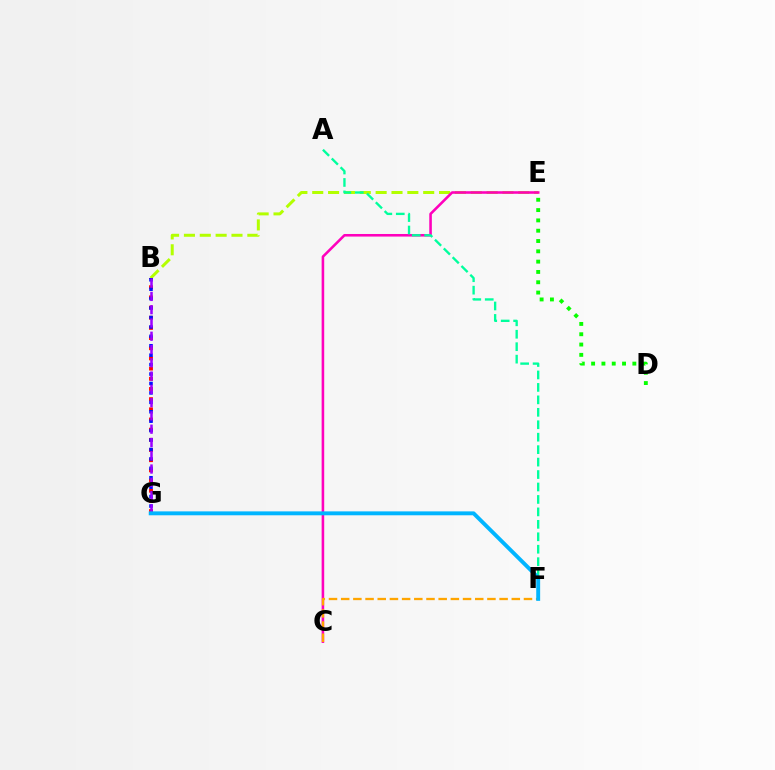{('B', 'E'): [{'color': '#b3ff00', 'line_style': 'dashed', 'thickness': 2.15}], ('B', 'G'): [{'color': '#ff0000', 'line_style': 'dotted', 'thickness': 2.76}, {'color': '#0010ff', 'line_style': 'dotted', 'thickness': 2.56}, {'color': '#9b00ff', 'line_style': 'dashed', 'thickness': 1.8}], ('C', 'E'): [{'color': '#ff00bd', 'line_style': 'solid', 'thickness': 1.85}], ('C', 'F'): [{'color': '#ffa500', 'line_style': 'dashed', 'thickness': 1.66}], ('A', 'F'): [{'color': '#00ff9d', 'line_style': 'dashed', 'thickness': 1.69}], ('D', 'E'): [{'color': '#08ff00', 'line_style': 'dotted', 'thickness': 2.8}], ('F', 'G'): [{'color': '#00b5ff', 'line_style': 'solid', 'thickness': 2.81}]}